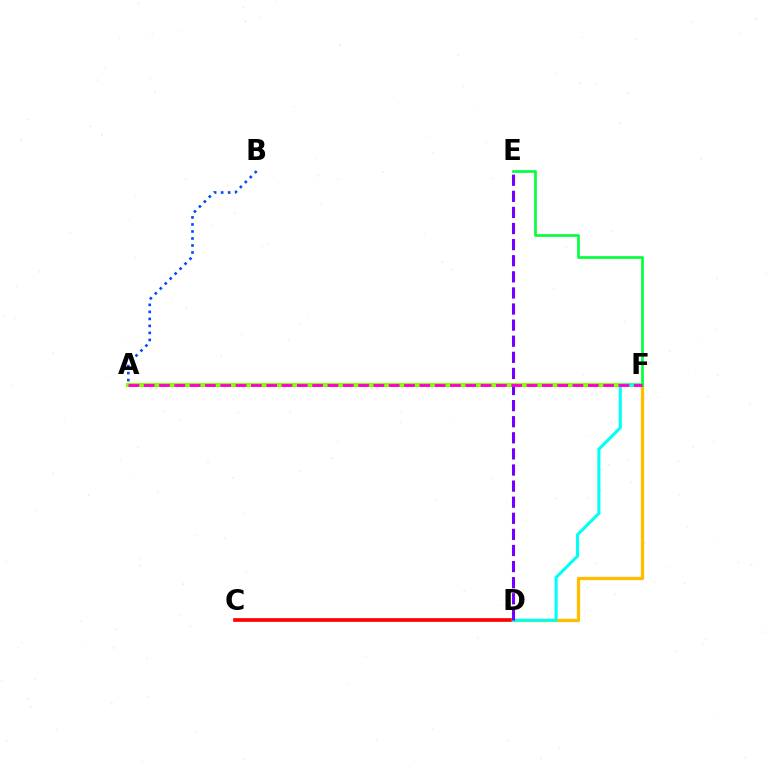{('C', 'D'): [{'color': '#ff0000', 'line_style': 'solid', 'thickness': 2.64}], ('D', 'F'): [{'color': '#ffbd00', 'line_style': 'solid', 'thickness': 2.37}, {'color': '#00fff6', 'line_style': 'solid', 'thickness': 2.2}], ('A', 'F'): [{'color': '#84ff00', 'line_style': 'solid', 'thickness': 2.88}, {'color': '#ff00cf', 'line_style': 'dashed', 'thickness': 2.08}], ('E', 'F'): [{'color': '#00ff39', 'line_style': 'solid', 'thickness': 1.91}], ('D', 'E'): [{'color': '#7200ff', 'line_style': 'dashed', 'thickness': 2.19}], ('A', 'B'): [{'color': '#004bff', 'line_style': 'dotted', 'thickness': 1.9}]}